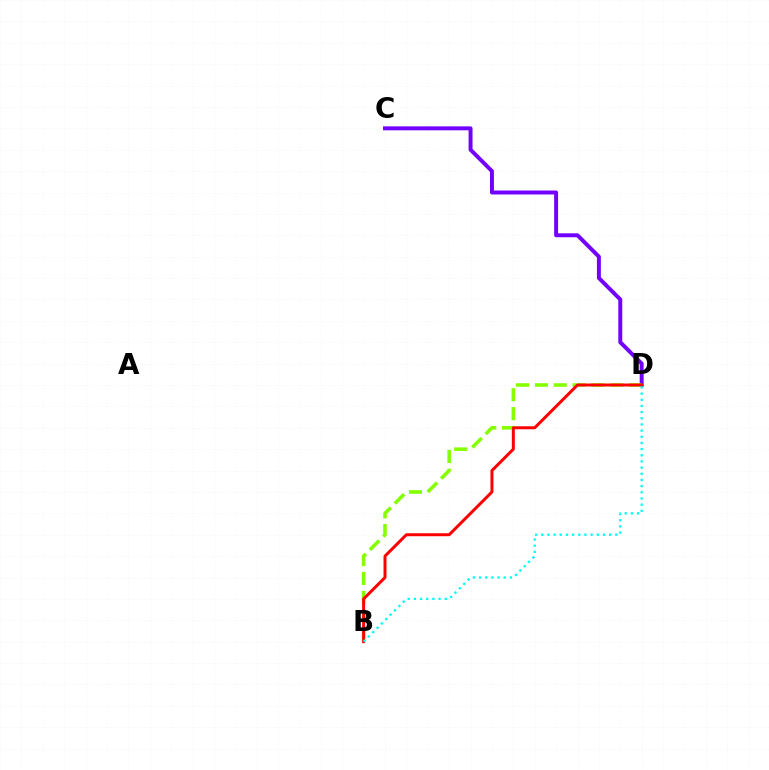{('C', 'D'): [{'color': '#7200ff', 'line_style': 'solid', 'thickness': 2.84}], ('B', 'D'): [{'color': '#84ff00', 'line_style': 'dashed', 'thickness': 2.57}, {'color': '#ff0000', 'line_style': 'solid', 'thickness': 2.15}, {'color': '#00fff6', 'line_style': 'dotted', 'thickness': 1.68}]}